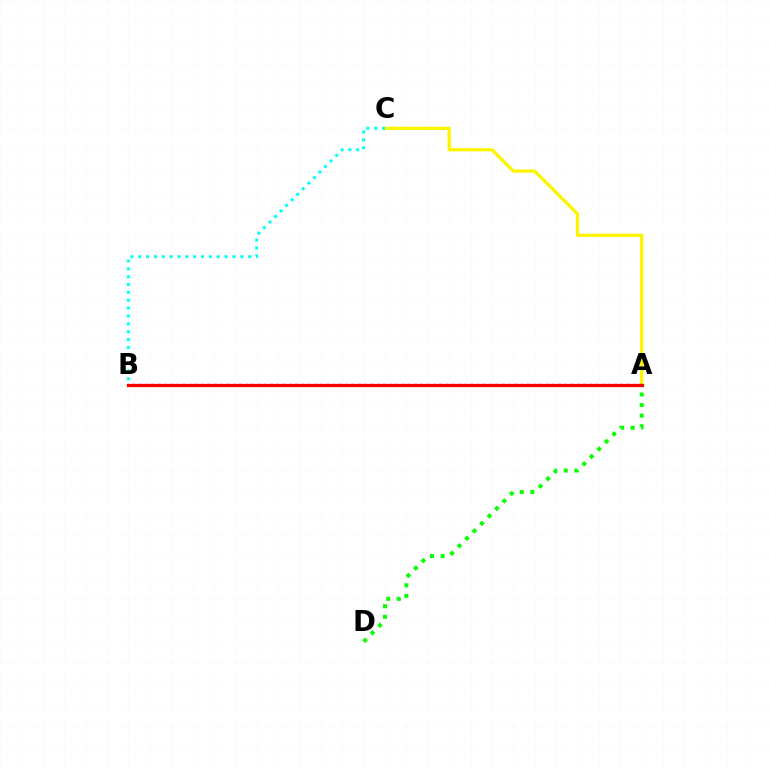{('A', 'B'): [{'color': '#0010ff', 'line_style': 'solid', 'thickness': 1.85}, {'color': '#ee00ff', 'line_style': 'dotted', 'thickness': 1.7}, {'color': '#ff0000', 'line_style': 'solid', 'thickness': 2.33}], ('A', 'C'): [{'color': '#fcf500', 'line_style': 'solid', 'thickness': 2.35}], ('A', 'D'): [{'color': '#08ff00', 'line_style': 'dotted', 'thickness': 2.87}], ('B', 'C'): [{'color': '#00fff6', 'line_style': 'dotted', 'thickness': 2.13}]}